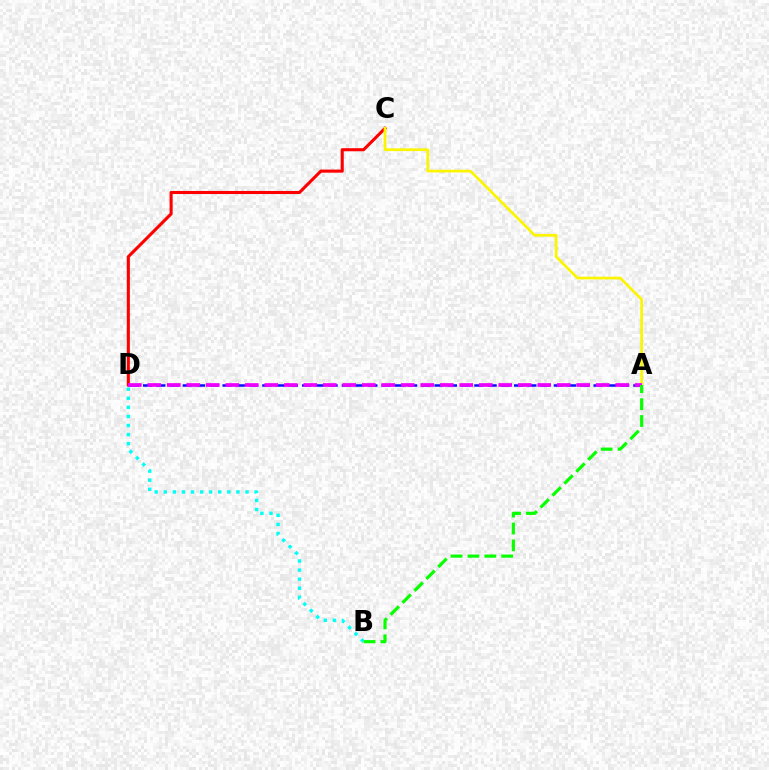{('C', 'D'): [{'color': '#ff0000', 'line_style': 'solid', 'thickness': 2.22}], ('A', 'D'): [{'color': '#0010ff', 'line_style': 'dashed', 'thickness': 1.8}, {'color': '#ee00ff', 'line_style': 'dashed', 'thickness': 2.65}], ('A', 'C'): [{'color': '#fcf500', 'line_style': 'solid', 'thickness': 1.95}], ('B', 'D'): [{'color': '#00fff6', 'line_style': 'dotted', 'thickness': 2.47}], ('A', 'B'): [{'color': '#08ff00', 'line_style': 'dashed', 'thickness': 2.29}]}